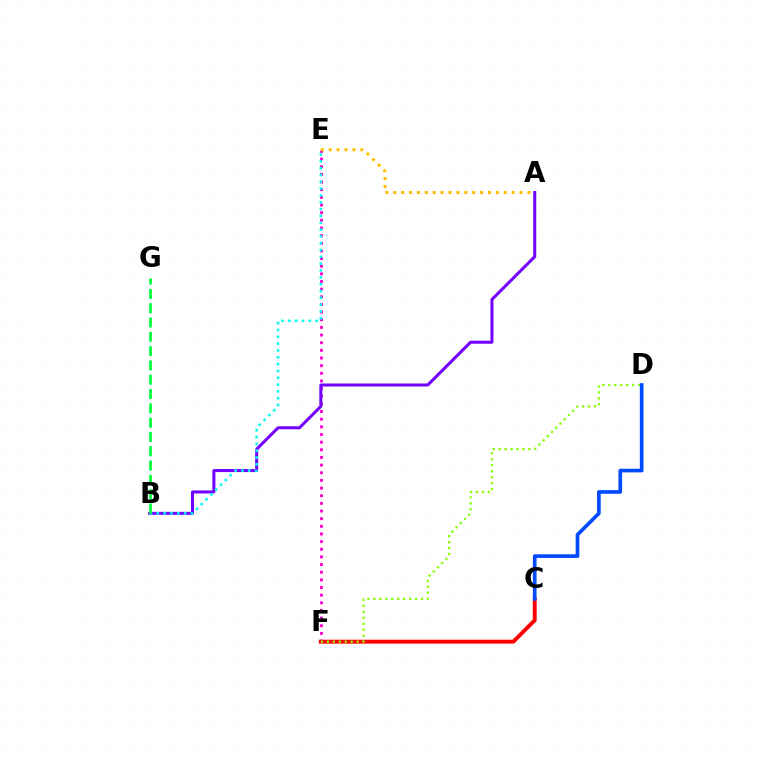{('E', 'F'): [{'color': '#ff00cf', 'line_style': 'dotted', 'thickness': 2.08}], ('A', 'B'): [{'color': '#7200ff', 'line_style': 'solid', 'thickness': 2.17}], ('C', 'F'): [{'color': '#ff0000', 'line_style': 'solid', 'thickness': 2.81}], ('D', 'F'): [{'color': '#84ff00', 'line_style': 'dotted', 'thickness': 1.62}], ('C', 'D'): [{'color': '#004bff', 'line_style': 'solid', 'thickness': 2.64}], ('A', 'E'): [{'color': '#ffbd00', 'line_style': 'dotted', 'thickness': 2.15}], ('B', 'E'): [{'color': '#00fff6', 'line_style': 'dotted', 'thickness': 1.85}], ('B', 'G'): [{'color': '#00ff39', 'line_style': 'dashed', 'thickness': 1.94}]}